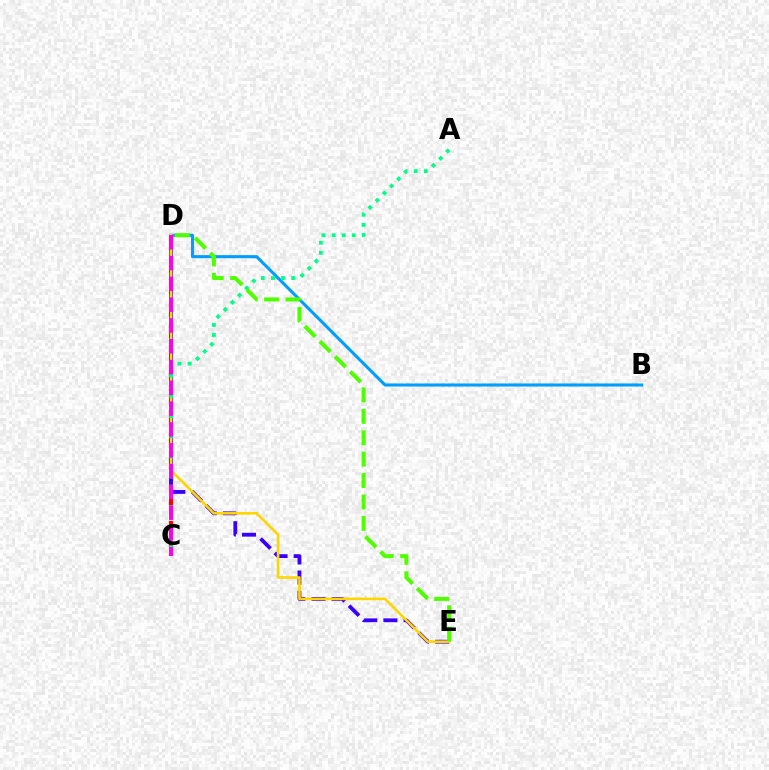{('C', 'D'): [{'color': '#ff0000', 'line_style': 'dashed', 'thickness': 2.99}, {'color': '#ff00ed', 'line_style': 'dashed', 'thickness': 2.83}], ('D', 'E'): [{'color': '#3700ff', 'line_style': 'dashed', 'thickness': 2.74}, {'color': '#ffd500', 'line_style': 'solid', 'thickness': 1.89}, {'color': '#4fff00', 'line_style': 'dashed', 'thickness': 2.91}], ('B', 'D'): [{'color': '#009eff', 'line_style': 'solid', 'thickness': 2.21}], ('A', 'C'): [{'color': '#00ff86', 'line_style': 'dotted', 'thickness': 2.74}]}